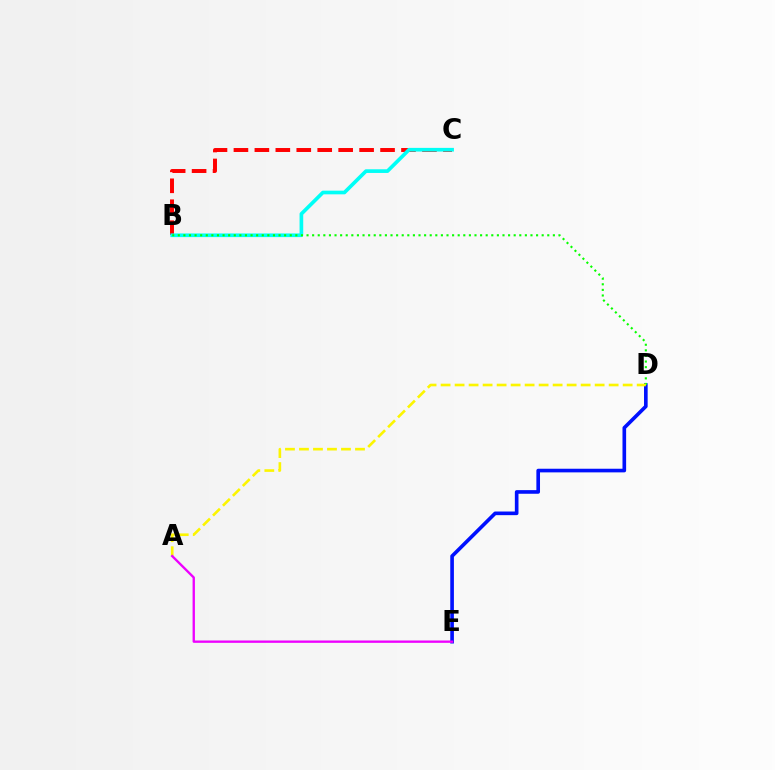{('D', 'E'): [{'color': '#0010ff', 'line_style': 'solid', 'thickness': 2.62}], ('B', 'C'): [{'color': '#ff0000', 'line_style': 'dashed', 'thickness': 2.85}, {'color': '#00fff6', 'line_style': 'solid', 'thickness': 2.65}], ('B', 'D'): [{'color': '#08ff00', 'line_style': 'dotted', 'thickness': 1.52}], ('A', 'D'): [{'color': '#fcf500', 'line_style': 'dashed', 'thickness': 1.9}], ('A', 'E'): [{'color': '#ee00ff', 'line_style': 'solid', 'thickness': 1.69}]}